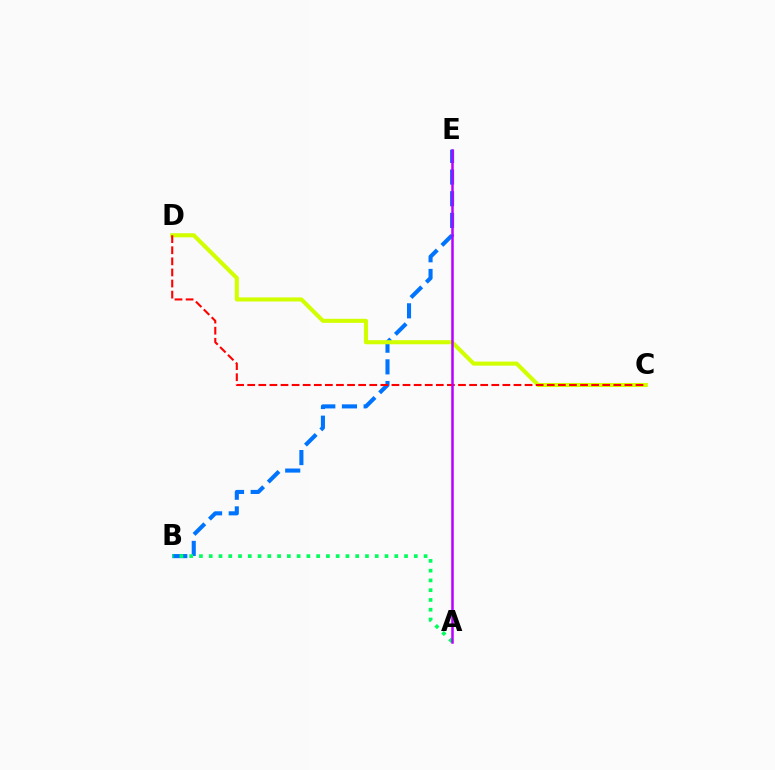{('B', 'E'): [{'color': '#0074ff', 'line_style': 'dashed', 'thickness': 2.94}], ('C', 'D'): [{'color': '#d1ff00', 'line_style': 'solid', 'thickness': 2.93}, {'color': '#ff0000', 'line_style': 'dashed', 'thickness': 1.51}], ('A', 'B'): [{'color': '#00ff5c', 'line_style': 'dotted', 'thickness': 2.65}], ('A', 'E'): [{'color': '#b900ff', 'line_style': 'solid', 'thickness': 1.8}]}